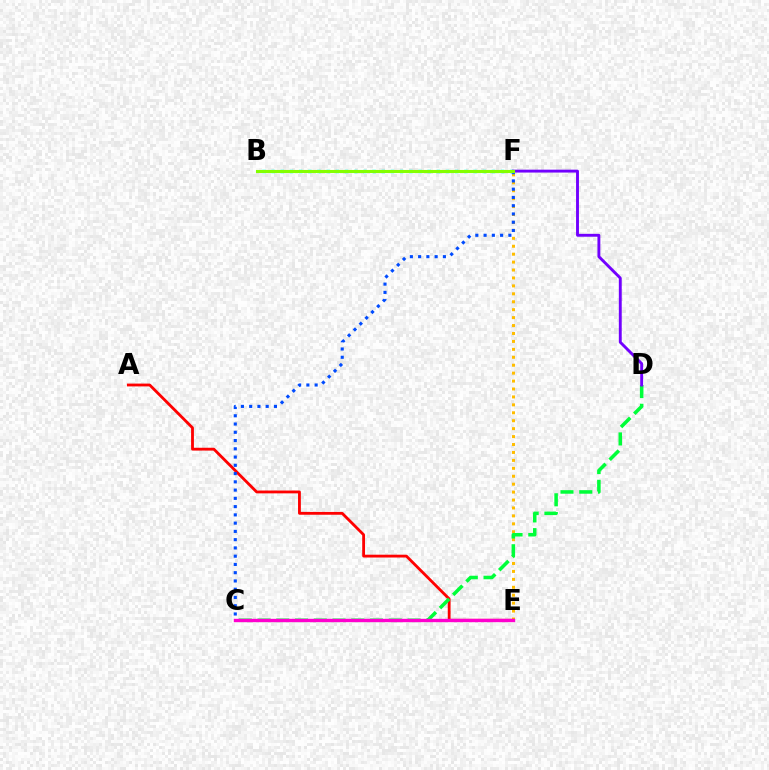{('E', 'F'): [{'color': '#ffbd00', 'line_style': 'dotted', 'thickness': 2.15}], ('A', 'E'): [{'color': '#ff0000', 'line_style': 'solid', 'thickness': 2.03}], ('C', 'F'): [{'color': '#004bff', 'line_style': 'dotted', 'thickness': 2.24}], ('C', 'D'): [{'color': '#00ff39', 'line_style': 'dashed', 'thickness': 2.55}], ('B', 'F'): [{'color': '#00fff6', 'line_style': 'dotted', 'thickness': 2.49}, {'color': '#84ff00', 'line_style': 'solid', 'thickness': 2.21}], ('C', 'E'): [{'color': '#ff00cf', 'line_style': 'solid', 'thickness': 2.43}], ('D', 'F'): [{'color': '#7200ff', 'line_style': 'solid', 'thickness': 2.08}]}